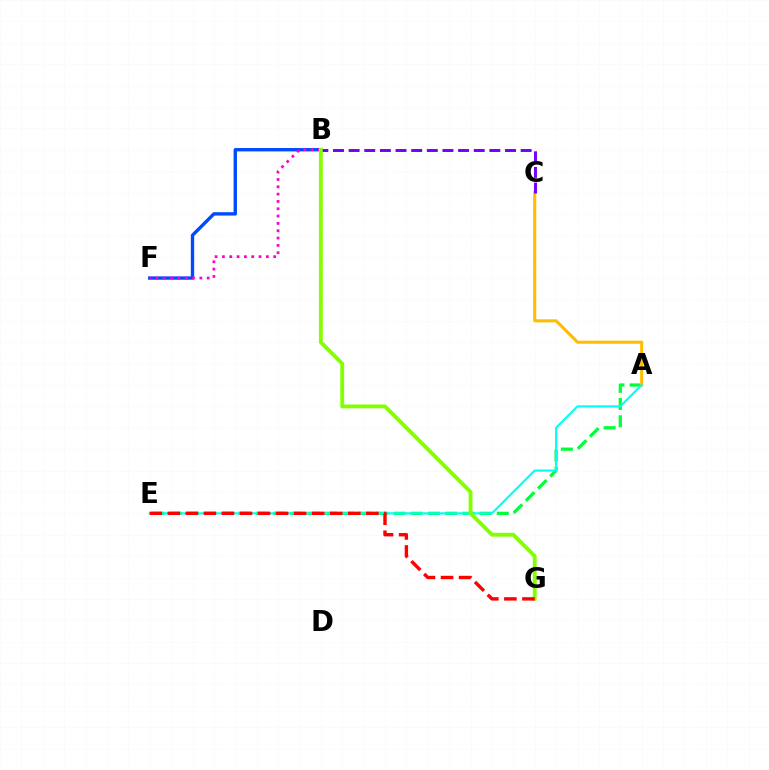{('A', 'E'): [{'color': '#00ff39', 'line_style': 'dashed', 'thickness': 2.34}, {'color': '#00fff6', 'line_style': 'solid', 'thickness': 1.54}], ('A', 'C'): [{'color': '#ffbd00', 'line_style': 'solid', 'thickness': 2.2}], ('B', 'F'): [{'color': '#004bff', 'line_style': 'solid', 'thickness': 2.43}, {'color': '#ff00cf', 'line_style': 'dotted', 'thickness': 1.99}], ('B', 'C'): [{'color': '#7200ff', 'line_style': 'dashed', 'thickness': 2.12}], ('B', 'G'): [{'color': '#84ff00', 'line_style': 'solid', 'thickness': 2.78}], ('E', 'G'): [{'color': '#ff0000', 'line_style': 'dashed', 'thickness': 2.45}]}